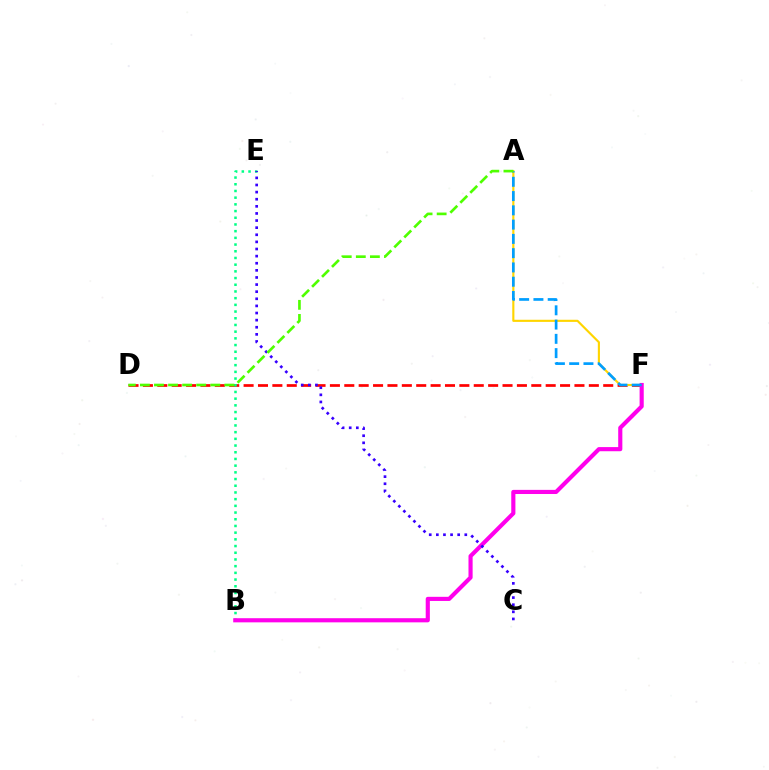{('D', 'F'): [{'color': '#ff0000', 'line_style': 'dashed', 'thickness': 1.95}], ('B', 'E'): [{'color': '#00ff86', 'line_style': 'dotted', 'thickness': 1.82}], ('A', 'F'): [{'color': '#ffd500', 'line_style': 'solid', 'thickness': 1.54}, {'color': '#009eff', 'line_style': 'dashed', 'thickness': 1.94}], ('B', 'F'): [{'color': '#ff00ed', 'line_style': 'solid', 'thickness': 2.98}], ('C', 'E'): [{'color': '#3700ff', 'line_style': 'dotted', 'thickness': 1.93}], ('A', 'D'): [{'color': '#4fff00', 'line_style': 'dashed', 'thickness': 1.91}]}